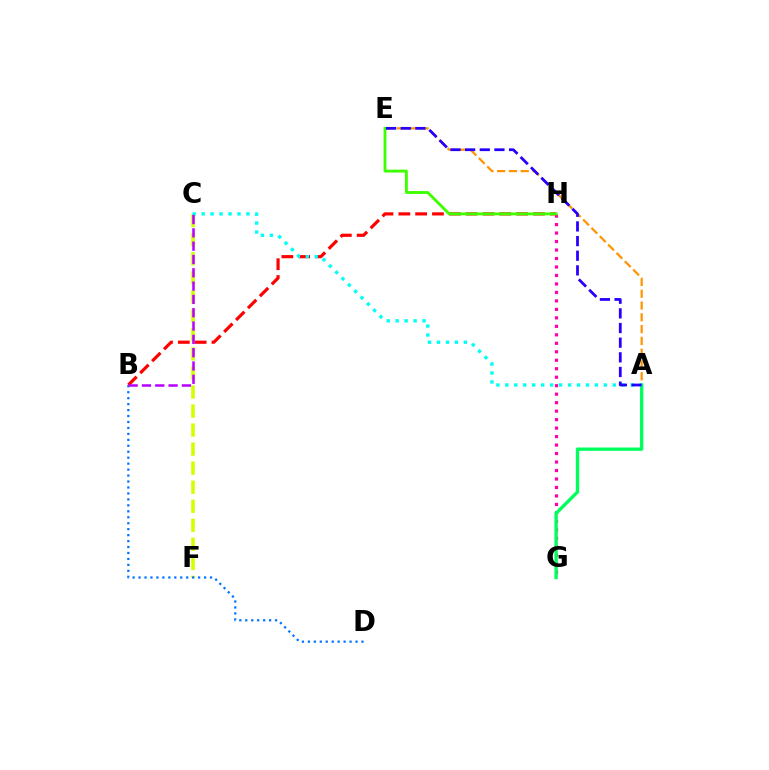{('G', 'H'): [{'color': '#ff00ac', 'line_style': 'dotted', 'thickness': 2.3}], ('A', 'E'): [{'color': '#ff9400', 'line_style': 'dashed', 'thickness': 1.6}, {'color': '#2500ff', 'line_style': 'dashed', 'thickness': 1.99}], ('C', 'F'): [{'color': '#d1ff00', 'line_style': 'dashed', 'thickness': 2.59}], ('B', 'H'): [{'color': '#ff0000', 'line_style': 'dashed', 'thickness': 2.29}], ('E', 'H'): [{'color': '#3dff00', 'line_style': 'solid', 'thickness': 2.07}], ('A', 'G'): [{'color': '#00ff5c', 'line_style': 'solid', 'thickness': 2.41}], ('A', 'C'): [{'color': '#00fff6', 'line_style': 'dotted', 'thickness': 2.43}], ('B', 'D'): [{'color': '#0074ff', 'line_style': 'dotted', 'thickness': 1.62}], ('B', 'C'): [{'color': '#b900ff', 'line_style': 'dashed', 'thickness': 1.81}]}